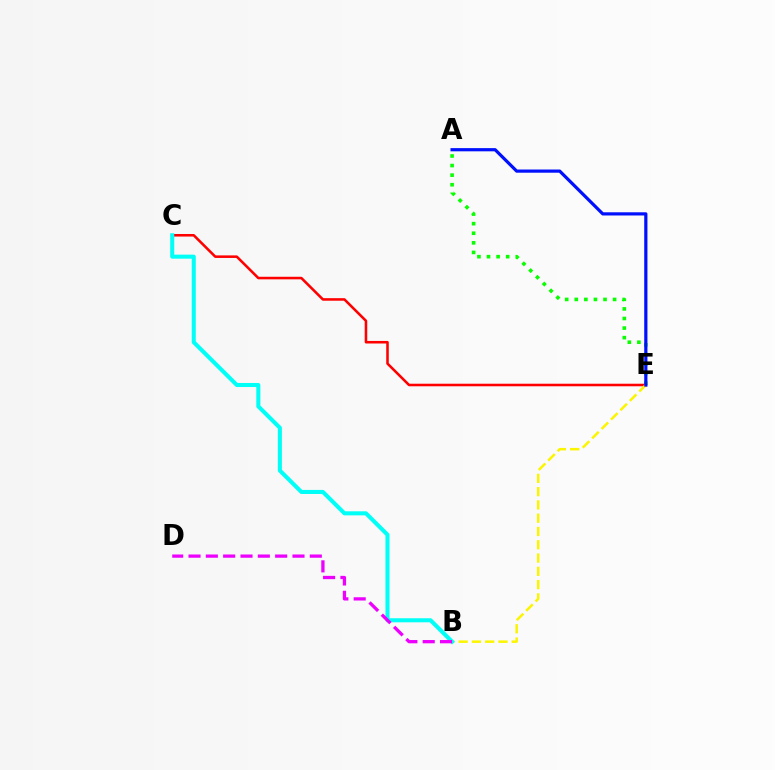{('A', 'E'): [{'color': '#08ff00', 'line_style': 'dotted', 'thickness': 2.6}, {'color': '#0010ff', 'line_style': 'solid', 'thickness': 2.3}], ('C', 'E'): [{'color': '#ff0000', 'line_style': 'solid', 'thickness': 1.85}], ('B', 'E'): [{'color': '#fcf500', 'line_style': 'dashed', 'thickness': 1.8}], ('B', 'C'): [{'color': '#00fff6', 'line_style': 'solid', 'thickness': 2.91}], ('B', 'D'): [{'color': '#ee00ff', 'line_style': 'dashed', 'thickness': 2.35}]}